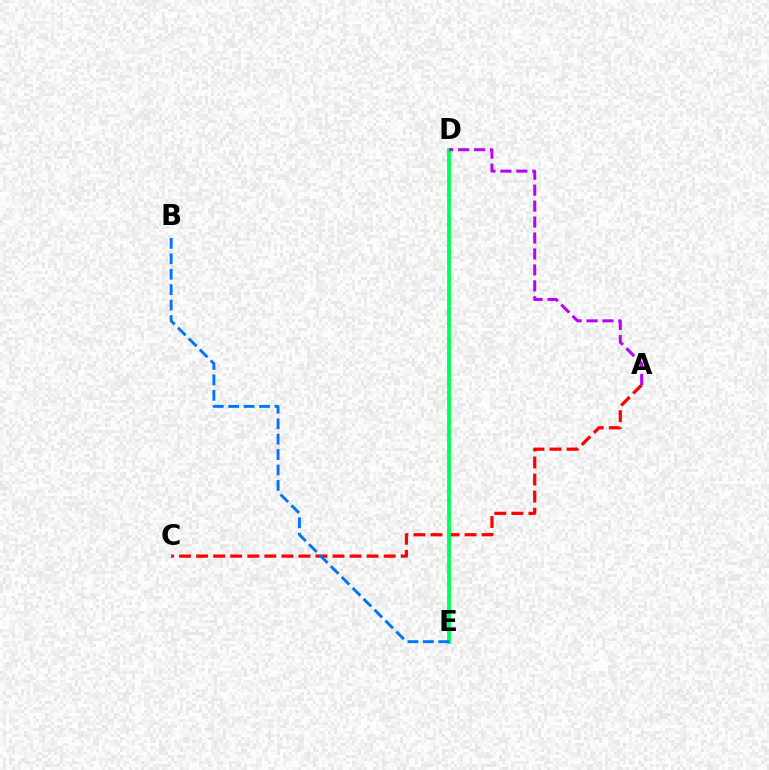{('A', 'C'): [{'color': '#ff0000', 'line_style': 'dashed', 'thickness': 2.32}], ('D', 'E'): [{'color': '#d1ff00', 'line_style': 'dotted', 'thickness': 2.15}, {'color': '#00ff5c', 'line_style': 'solid', 'thickness': 2.77}], ('A', 'D'): [{'color': '#b900ff', 'line_style': 'dashed', 'thickness': 2.17}], ('B', 'E'): [{'color': '#0074ff', 'line_style': 'dashed', 'thickness': 2.1}]}